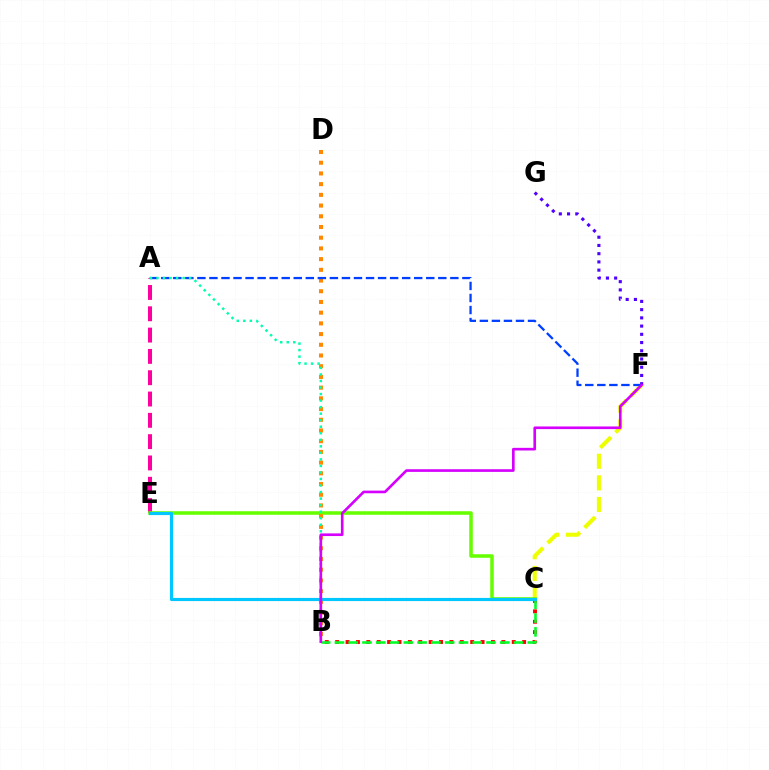{('B', 'C'): [{'color': '#ff0000', 'line_style': 'dotted', 'thickness': 2.82}, {'color': '#00ff27', 'line_style': 'dashed', 'thickness': 1.87}], ('A', 'E'): [{'color': '#ff00a0', 'line_style': 'dashed', 'thickness': 2.89}], ('C', 'F'): [{'color': '#eeff00', 'line_style': 'dashed', 'thickness': 2.94}], ('F', 'G'): [{'color': '#4f00ff', 'line_style': 'dotted', 'thickness': 2.24}], ('C', 'E'): [{'color': '#66ff00', 'line_style': 'solid', 'thickness': 2.55}, {'color': '#00c7ff', 'line_style': 'solid', 'thickness': 2.27}], ('B', 'D'): [{'color': '#ff8800', 'line_style': 'dotted', 'thickness': 2.91}], ('A', 'F'): [{'color': '#003fff', 'line_style': 'dashed', 'thickness': 1.64}], ('A', 'B'): [{'color': '#00ffaf', 'line_style': 'dotted', 'thickness': 1.78}], ('B', 'F'): [{'color': '#d600ff', 'line_style': 'solid', 'thickness': 1.9}]}